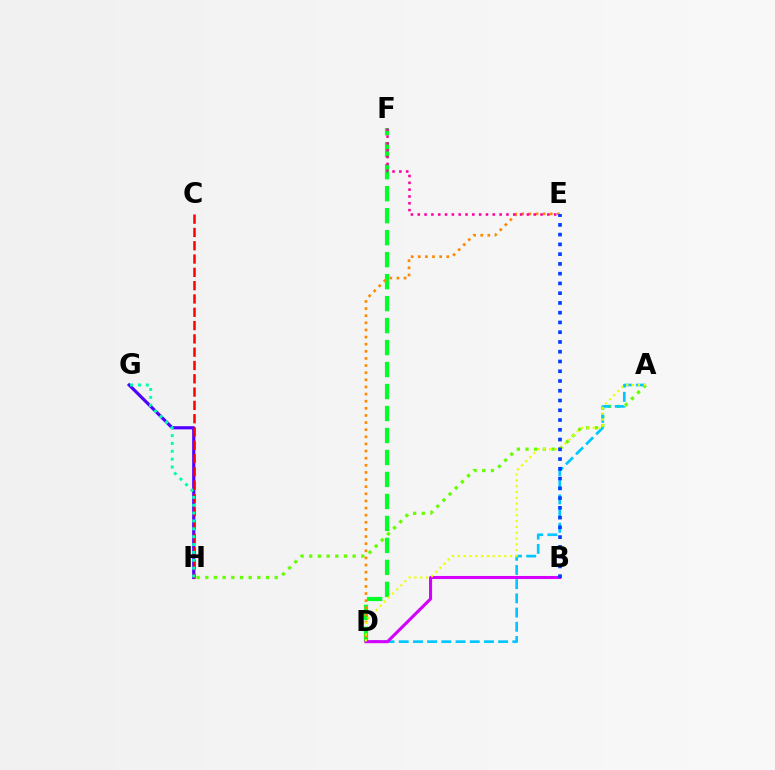{('A', 'H'): [{'color': '#66ff00', 'line_style': 'dotted', 'thickness': 2.36}], ('D', 'F'): [{'color': '#00ff27', 'line_style': 'dashed', 'thickness': 2.99}], ('A', 'D'): [{'color': '#00c7ff', 'line_style': 'dashed', 'thickness': 1.93}, {'color': '#eeff00', 'line_style': 'dotted', 'thickness': 1.58}], ('B', 'D'): [{'color': '#d600ff', 'line_style': 'solid', 'thickness': 2.21}], ('D', 'E'): [{'color': '#ff8800', 'line_style': 'dotted', 'thickness': 1.94}], ('G', 'H'): [{'color': '#4f00ff', 'line_style': 'solid', 'thickness': 2.28}, {'color': '#00ffaf', 'line_style': 'dotted', 'thickness': 2.14}], ('C', 'H'): [{'color': '#ff0000', 'line_style': 'dashed', 'thickness': 1.81}], ('E', 'F'): [{'color': '#ff00a0', 'line_style': 'dotted', 'thickness': 1.85}], ('B', 'E'): [{'color': '#003fff', 'line_style': 'dotted', 'thickness': 2.65}]}